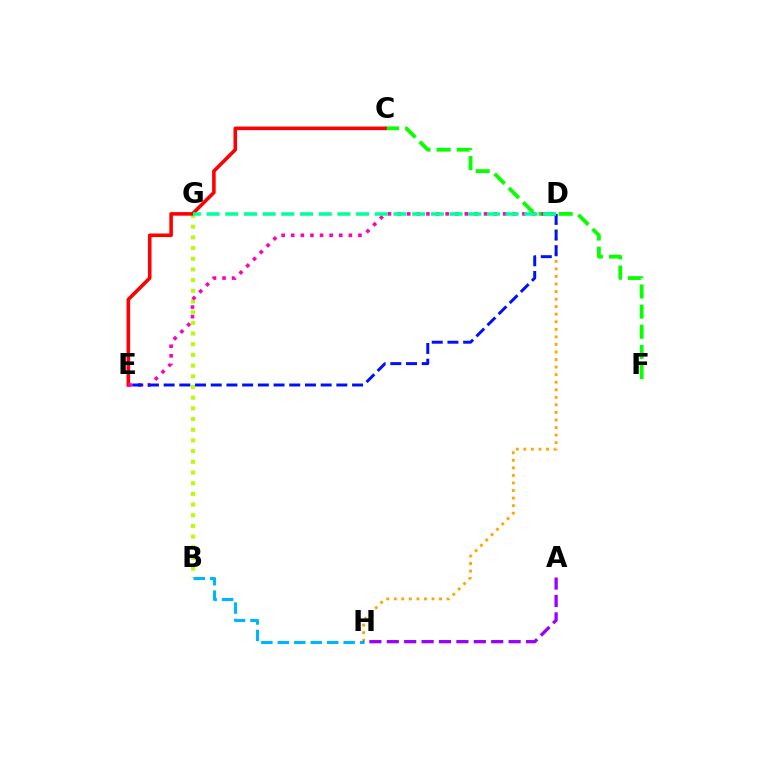{('D', 'H'): [{'color': '#ffa500', 'line_style': 'dotted', 'thickness': 2.05}], ('B', 'G'): [{'color': '#b3ff00', 'line_style': 'dotted', 'thickness': 2.9}], ('C', 'F'): [{'color': '#08ff00', 'line_style': 'dashed', 'thickness': 2.74}], ('B', 'H'): [{'color': '#00b5ff', 'line_style': 'dashed', 'thickness': 2.24}], ('C', 'E'): [{'color': '#ff0000', 'line_style': 'solid', 'thickness': 2.57}], ('A', 'H'): [{'color': '#9b00ff', 'line_style': 'dashed', 'thickness': 2.36}], ('D', 'E'): [{'color': '#ff00bd', 'line_style': 'dotted', 'thickness': 2.61}, {'color': '#0010ff', 'line_style': 'dashed', 'thickness': 2.13}], ('D', 'G'): [{'color': '#00ff9d', 'line_style': 'dashed', 'thickness': 2.54}]}